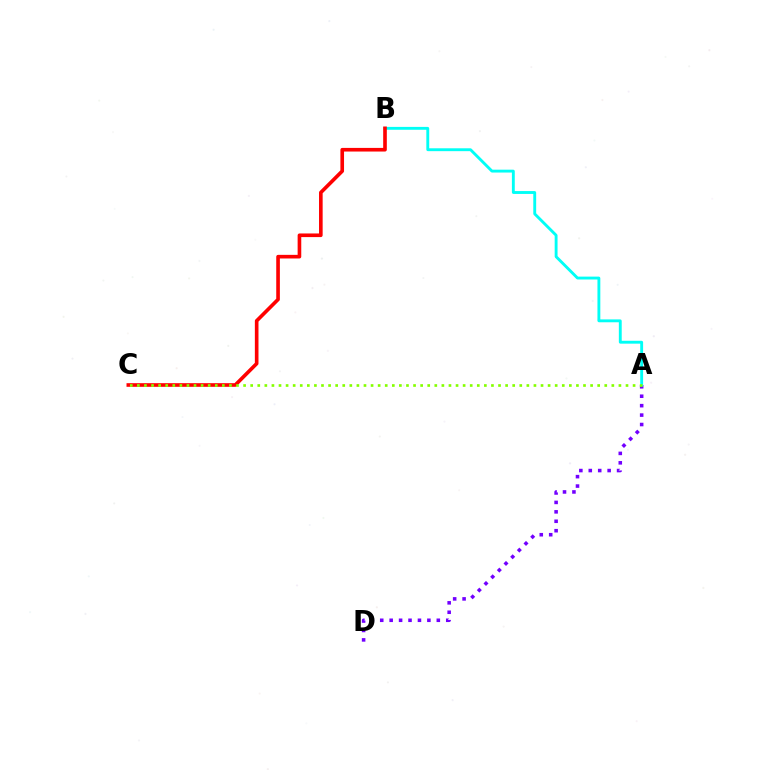{('A', 'D'): [{'color': '#7200ff', 'line_style': 'dotted', 'thickness': 2.56}], ('A', 'B'): [{'color': '#00fff6', 'line_style': 'solid', 'thickness': 2.07}], ('B', 'C'): [{'color': '#ff0000', 'line_style': 'solid', 'thickness': 2.62}], ('A', 'C'): [{'color': '#84ff00', 'line_style': 'dotted', 'thickness': 1.92}]}